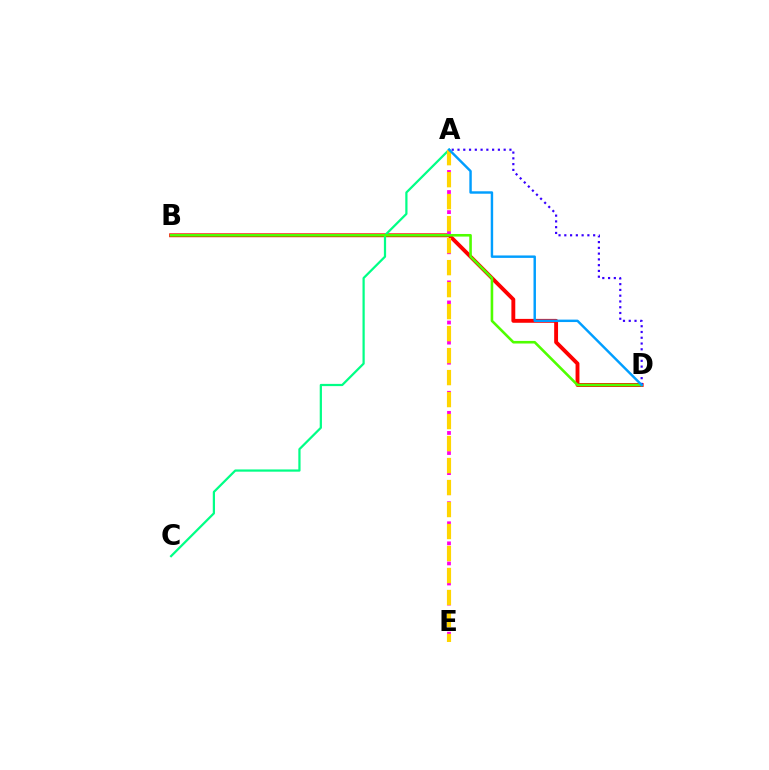{('B', 'D'): [{'color': '#ff0000', 'line_style': 'solid', 'thickness': 2.79}, {'color': '#4fff00', 'line_style': 'solid', 'thickness': 1.87}], ('A', 'E'): [{'color': '#ff00ed', 'line_style': 'dotted', 'thickness': 2.73}, {'color': '#ffd500', 'line_style': 'dashed', 'thickness': 2.99}], ('A', 'C'): [{'color': '#00ff86', 'line_style': 'solid', 'thickness': 1.61}], ('A', 'D'): [{'color': '#3700ff', 'line_style': 'dotted', 'thickness': 1.57}, {'color': '#009eff', 'line_style': 'solid', 'thickness': 1.76}]}